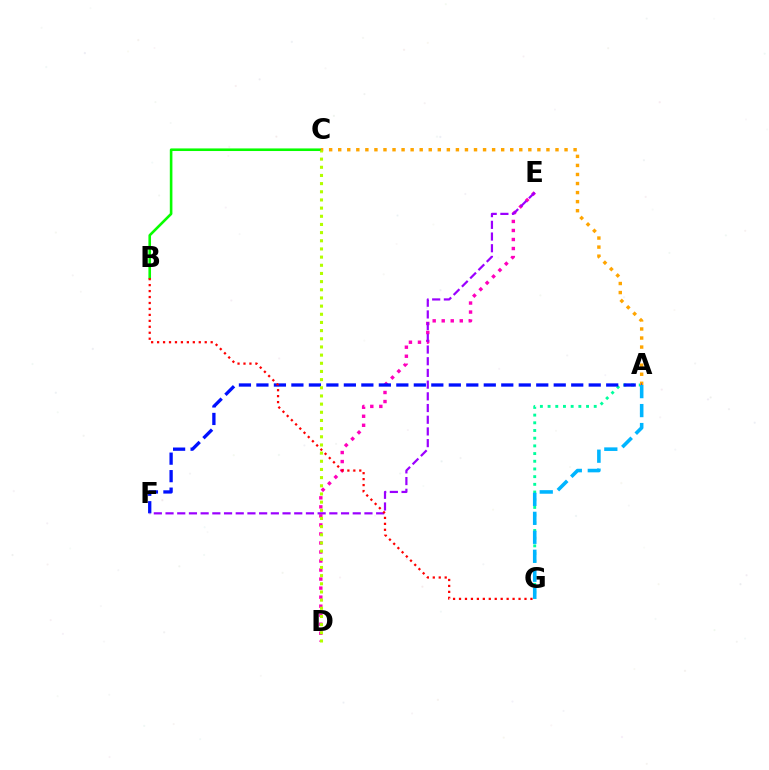{('B', 'C'): [{'color': '#08ff00', 'line_style': 'solid', 'thickness': 1.87}], ('A', 'G'): [{'color': '#00ff9d', 'line_style': 'dotted', 'thickness': 2.09}, {'color': '#00b5ff', 'line_style': 'dashed', 'thickness': 2.58}], ('D', 'E'): [{'color': '#ff00bd', 'line_style': 'dotted', 'thickness': 2.45}], ('A', 'C'): [{'color': '#ffa500', 'line_style': 'dotted', 'thickness': 2.46}], ('A', 'F'): [{'color': '#0010ff', 'line_style': 'dashed', 'thickness': 2.38}], ('E', 'F'): [{'color': '#9b00ff', 'line_style': 'dashed', 'thickness': 1.59}], ('B', 'G'): [{'color': '#ff0000', 'line_style': 'dotted', 'thickness': 1.62}], ('C', 'D'): [{'color': '#b3ff00', 'line_style': 'dotted', 'thickness': 2.22}]}